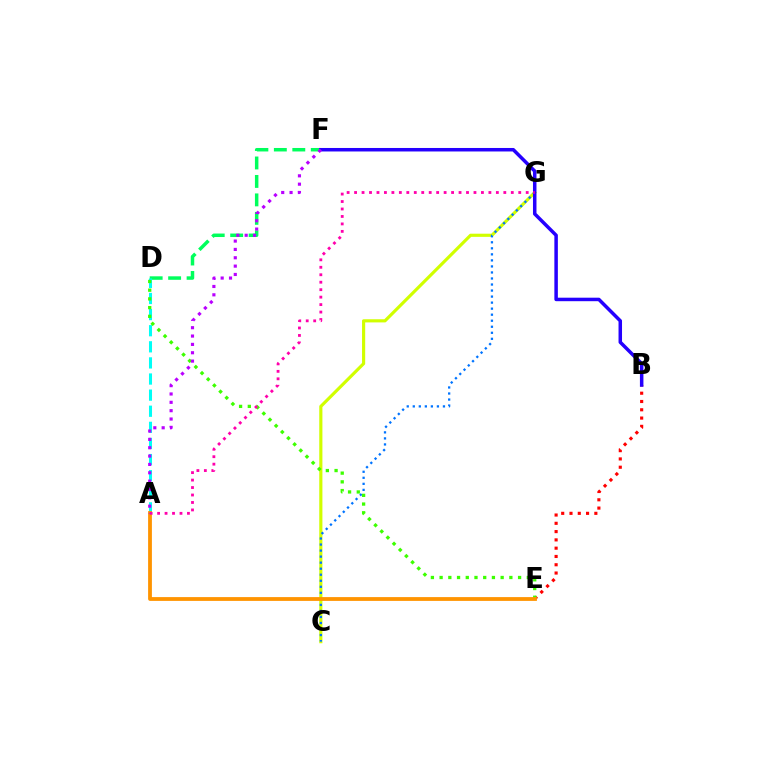{('C', 'G'): [{'color': '#d1ff00', 'line_style': 'solid', 'thickness': 2.27}, {'color': '#0074ff', 'line_style': 'dotted', 'thickness': 1.64}], ('D', 'F'): [{'color': '#00ff5c', 'line_style': 'dashed', 'thickness': 2.51}], ('A', 'D'): [{'color': '#00fff6', 'line_style': 'dashed', 'thickness': 2.19}], ('B', 'E'): [{'color': '#ff0000', 'line_style': 'dotted', 'thickness': 2.25}], ('D', 'E'): [{'color': '#3dff00', 'line_style': 'dotted', 'thickness': 2.37}], ('A', 'E'): [{'color': '#ff9400', 'line_style': 'solid', 'thickness': 2.73}], ('B', 'F'): [{'color': '#2500ff', 'line_style': 'solid', 'thickness': 2.52}], ('A', 'G'): [{'color': '#ff00ac', 'line_style': 'dotted', 'thickness': 2.03}], ('A', 'F'): [{'color': '#b900ff', 'line_style': 'dotted', 'thickness': 2.27}]}